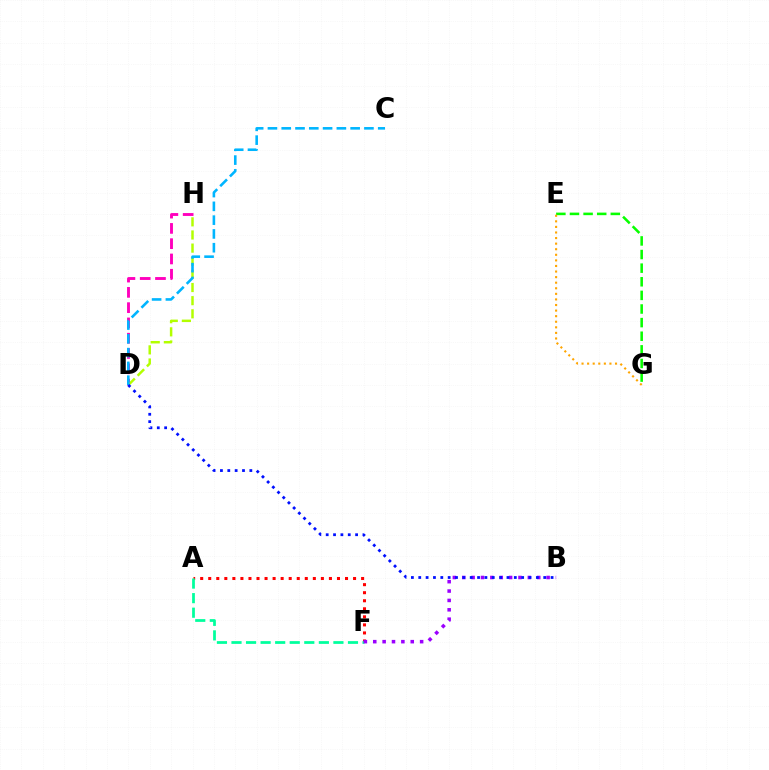{('E', 'G'): [{'color': '#08ff00', 'line_style': 'dashed', 'thickness': 1.85}, {'color': '#ffa500', 'line_style': 'dotted', 'thickness': 1.52}], ('D', 'H'): [{'color': '#ff00bd', 'line_style': 'dashed', 'thickness': 2.08}, {'color': '#b3ff00', 'line_style': 'dashed', 'thickness': 1.78}], ('A', 'F'): [{'color': '#ff0000', 'line_style': 'dotted', 'thickness': 2.19}, {'color': '#00ff9d', 'line_style': 'dashed', 'thickness': 1.98}], ('B', 'F'): [{'color': '#9b00ff', 'line_style': 'dotted', 'thickness': 2.55}], ('C', 'D'): [{'color': '#00b5ff', 'line_style': 'dashed', 'thickness': 1.87}], ('B', 'D'): [{'color': '#0010ff', 'line_style': 'dotted', 'thickness': 2.0}]}